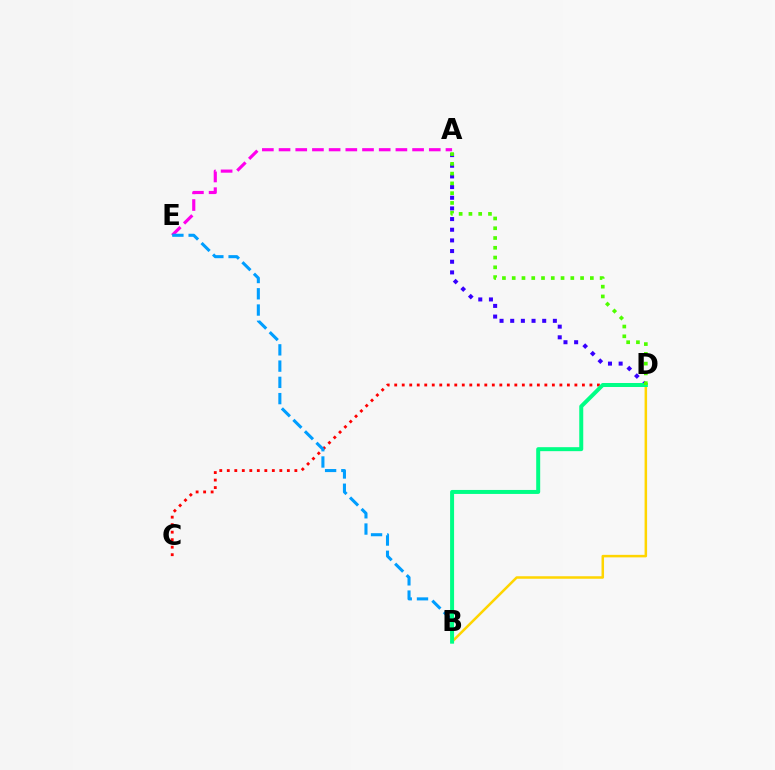{('B', 'D'): [{'color': '#ffd500', 'line_style': 'solid', 'thickness': 1.81}, {'color': '#00ff86', 'line_style': 'solid', 'thickness': 2.87}], ('A', 'E'): [{'color': '#ff00ed', 'line_style': 'dashed', 'thickness': 2.27}], ('C', 'D'): [{'color': '#ff0000', 'line_style': 'dotted', 'thickness': 2.04}], ('A', 'D'): [{'color': '#3700ff', 'line_style': 'dotted', 'thickness': 2.9}, {'color': '#4fff00', 'line_style': 'dotted', 'thickness': 2.65}], ('B', 'E'): [{'color': '#009eff', 'line_style': 'dashed', 'thickness': 2.21}]}